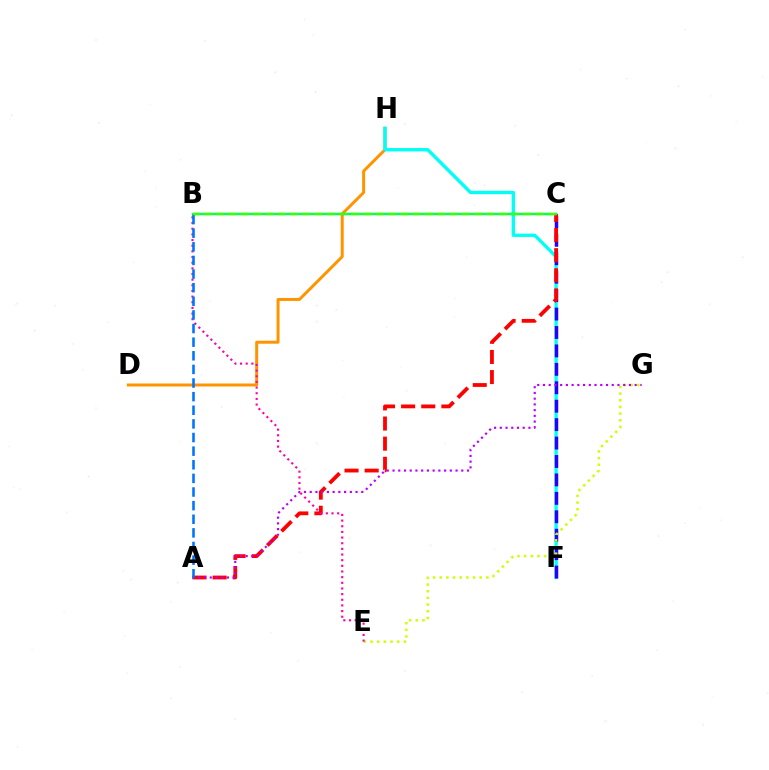{('D', 'H'): [{'color': '#ff9400', 'line_style': 'solid', 'thickness': 2.15}], ('F', 'H'): [{'color': '#00fff6', 'line_style': 'solid', 'thickness': 2.41}], ('C', 'F'): [{'color': '#2500ff', 'line_style': 'dashed', 'thickness': 2.5}], ('E', 'G'): [{'color': '#d1ff00', 'line_style': 'dotted', 'thickness': 1.81}], ('A', 'C'): [{'color': '#ff0000', 'line_style': 'dashed', 'thickness': 2.73}], ('A', 'G'): [{'color': '#b900ff', 'line_style': 'dotted', 'thickness': 1.56}], ('B', 'C'): [{'color': '#00ff5c', 'line_style': 'solid', 'thickness': 1.78}, {'color': '#3dff00', 'line_style': 'dashed', 'thickness': 1.67}], ('B', 'E'): [{'color': '#ff00ac', 'line_style': 'dotted', 'thickness': 1.54}], ('A', 'B'): [{'color': '#0074ff', 'line_style': 'dashed', 'thickness': 1.85}]}